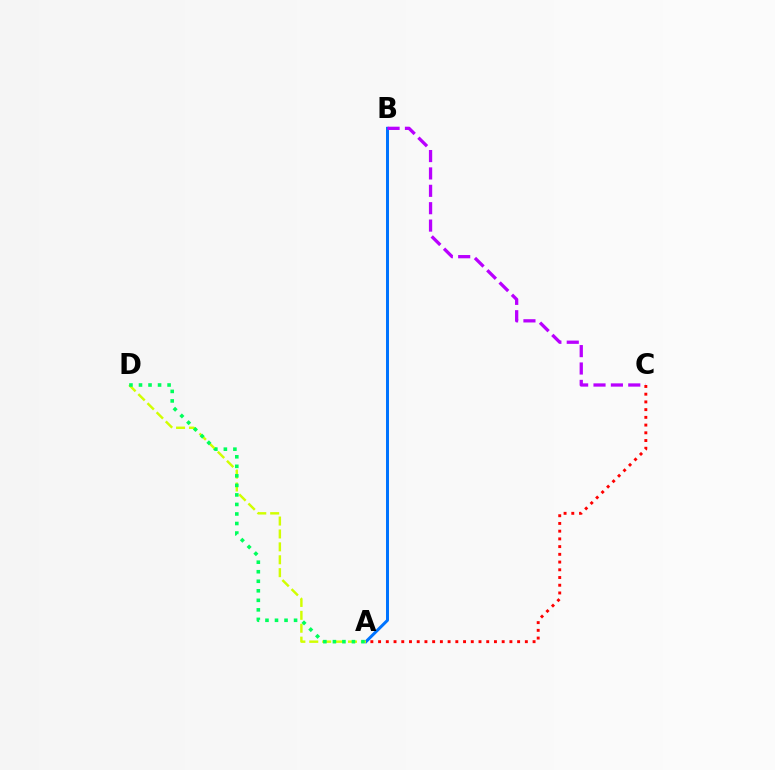{('A', 'B'): [{'color': '#0074ff', 'line_style': 'solid', 'thickness': 2.16}], ('B', 'C'): [{'color': '#b900ff', 'line_style': 'dashed', 'thickness': 2.36}], ('A', 'D'): [{'color': '#d1ff00', 'line_style': 'dashed', 'thickness': 1.75}, {'color': '#00ff5c', 'line_style': 'dotted', 'thickness': 2.59}], ('A', 'C'): [{'color': '#ff0000', 'line_style': 'dotted', 'thickness': 2.1}]}